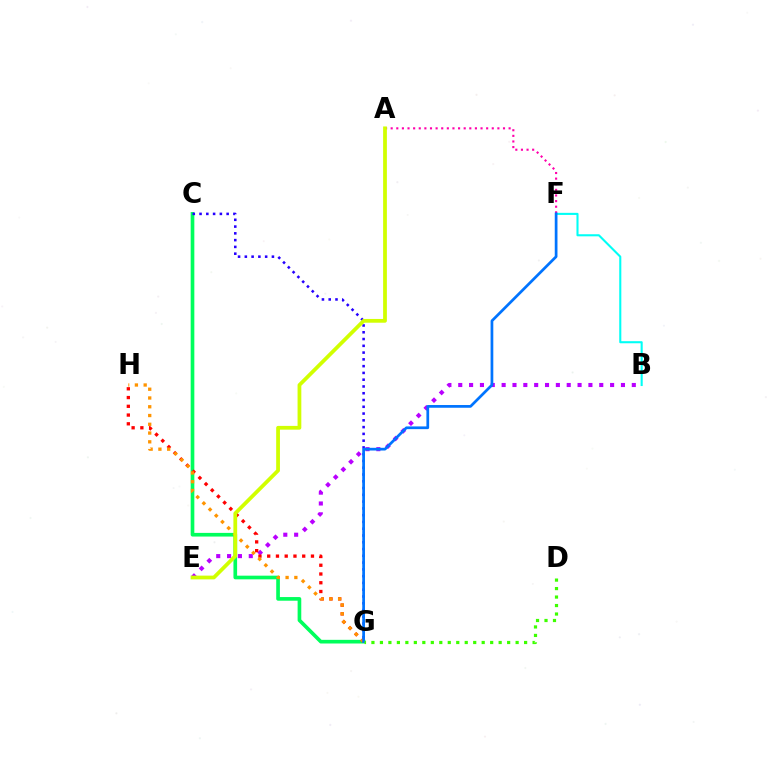{('B', 'E'): [{'color': '#b900ff', 'line_style': 'dotted', 'thickness': 2.95}], ('C', 'G'): [{'color': '#00ff5c', 'line_style': 'solid', 'thickness': 2.64}, {'color': '#2500ff', 'line_style': 'dotted', 'thickness': 1.84}], ('G', 'H'): [{'color': '#ff0000', 'line_style': 'dotted', 'thickness': 2.38}, {'color': '#ff9400', 'line_style': 'dotted', 'thickness': 2.38}], ('B', 'F'): [{'color': '#00fff6', 'line_style': 'solid', 'thickness': 1.5}], ('A', 'F'): [{'color': '#ff00ac', 'line_style': 'dotted', 'thickness': 1.53}], ('F', 'G'): [{'color': '#0074ff', 'line_style': 'solid', 'thickness': 1.96}], ('A', 'E'): [{'color': '#d1ff00', 'line_style': 'solid', 'thickness': 2.71}], ('D', 'G'): [{'color': '#3dff00', 'line_style': 'dotted', 'thickness': 2.3}]}